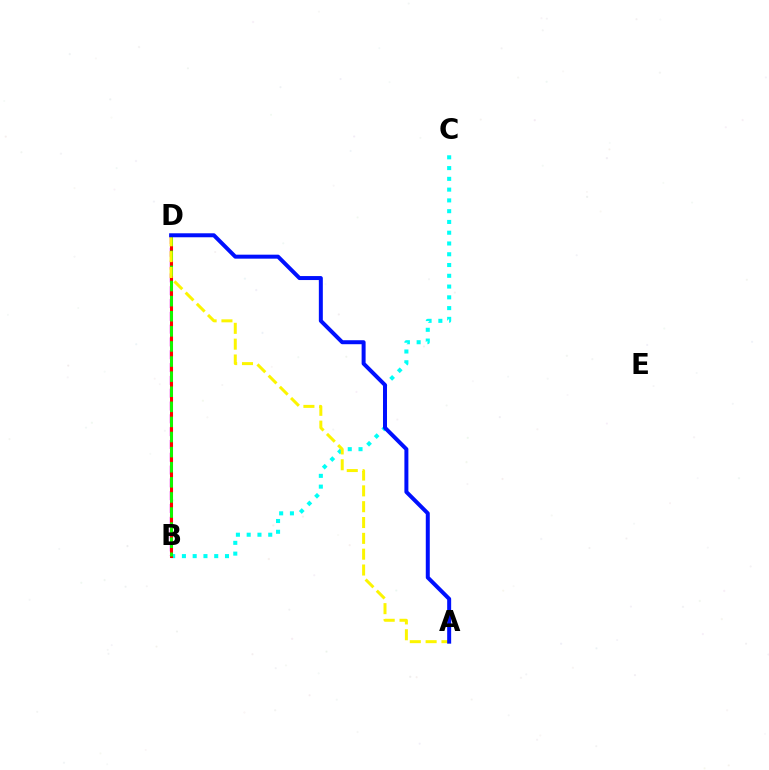{('B', 'D'): [{'color': '#ee00ff', 'line_style': 'dashed', 'thickness': 1.74}, {'color': '#ff0000', 'line_style': 'solid', 'thickness': 2.19}, {'color': '#08ff00', 'line_style': 'dashed', 'thickness': 2.05}], ('B', 'C'): [{'color': '#00fff6', 'line_style': 'dotted', 'thickness': 2.93}], ('A', 'D'): [{'color': '#fcf500', 'line_style': 'dashed', 'thickness': 2.15}, {'color': '#0010ff', 'line_style': 'solid', 'thickness': 2.87}]}